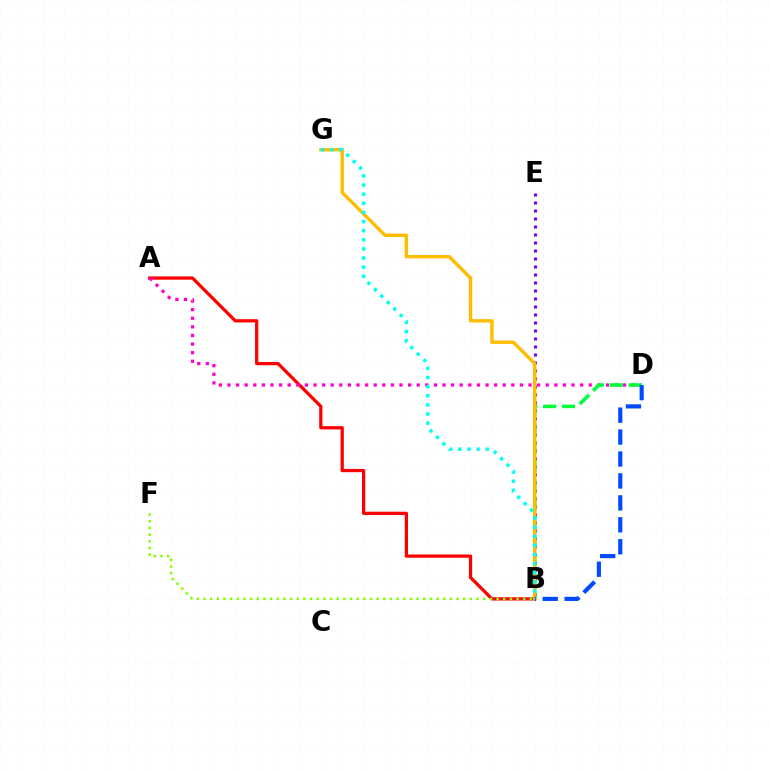{('B', 'E'): [{'color': '#7200ff', 'line_style': 'dotted', 'thickness': 2.17}], ('A', 'B'): [{'color': '#ff0000', 'line_style': 'solid', 'thickness': 2.34}], ('A', 'D'): [{'color': '#ff00cf', 'line_style': 'dotted', 'thickness': 2.34}], ('B', 'D'): [{'color': '#00ff39', 'line_style': 'dashed', 'thickness': 2.56}, {'color': '#004bff', 'line_style': 'dashed', 'thickness': 2.98}], ('B', 'G'): [{'color': '#ffbd00', 'line_style': 'solid', 'thickness': 2.45}, {'color': '#00fff6', 'line_style': 'dotted', 'thickness': 2.48}], ('B', 'F'): [{'color': '#84ff00', 'line_style': 'dotted', 'thickness': 1.81}]}